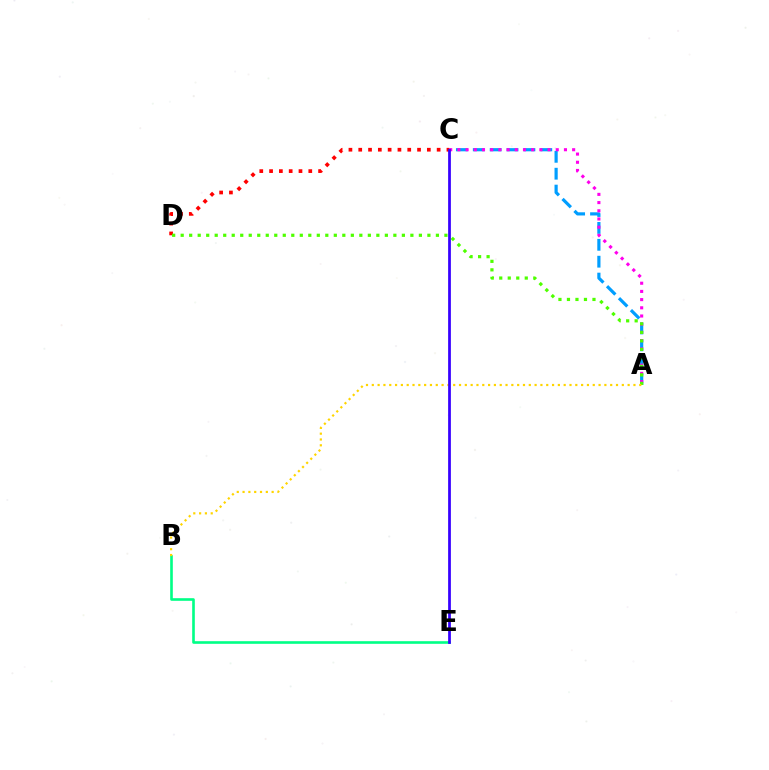{('A', 'C'): [{'color': '#009eff', 'line_style': 'dashed', 'thickness': 2.29}, {'color': '#ff00ed', 'line_style': 'dotted', 'thickness': 2.23}], ('B', 'E'): [{'color': '#00ff86', 'line_style': 'solid', 'thickness': 1.89}], ('C', 'D'): [{'color': '#ff0000', 'line_style': 'dotted', 'thickness': 2.66}], ('A', 'D'): [{'color': '#4fff00', 'line_style': 'dotted', 'thickness': 2.31}], ('A', 'B'): [{'color': '#ffd500', 'line_style': 'dotted', 'thickness': 1.58}], ('C', 'E'): [{'color': '#3700ff', 'line_style': 'solid', 'thickness': 1.98}]}